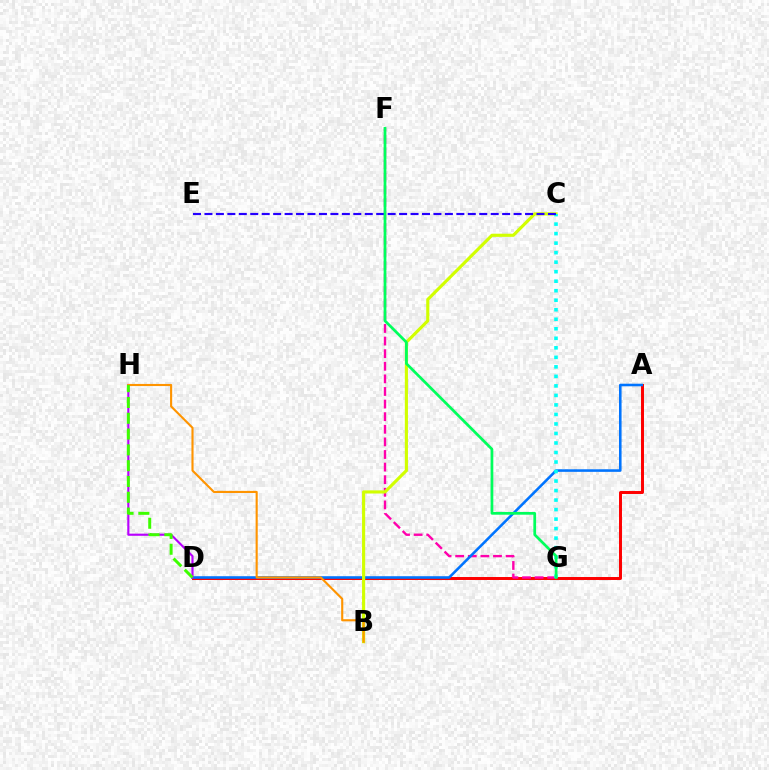{('A', 'D'): [{'color': '#ff0000', 'line_style': 'solid', 'thickness': 2.14}, {'color': '#0074ff', 'line_style': 'solid', 'thickness': 1.86}], ('F', 'G'): [{'color': '#ff00ac', 'line_style': 'dashed', 'thickness': 1.71}, {'color': '#00ff5c', 'line_style': 'solid', 'thickness': 1.96}], ('B', 'C'): [{'color': '#d1ff00', 'line_style': 'solid', 'thickness': 2.26}], ('D', 'H'): [{'color': '#b900ff', 'line_style': 'solid', 'thickness': 1.54}, {'color': '#3dff00', 'line_style': 'dashed', 'thickness': 2.15}], ('C', 'G'): [{'color': '#00fff6', 'line_style': 'dotted', 'thickness': 2.59}], ('B', 'H'): [{'color': '#ff9400', 'line_style': 'solid', 'thickness': 1.52}], ('C', 'E'): [{'color': '#2500ff', 'line_style': 'dashed', 'thickness': 1.56}]}